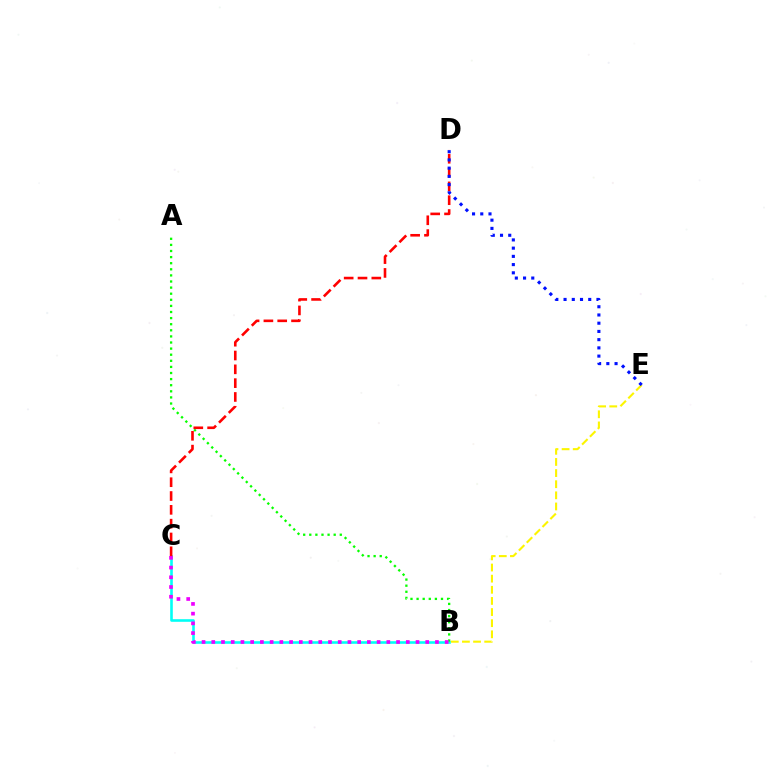{('B', 'C'): [{'color': '#00fff6', 'line_style': 'solid', 'thickness': 1.87}, {'color': '#ee00ff', 'line_style': 'dotted', 'thickness': 2.64}], ('B', 'E'): [{'color': '#fcf500', 'line_style': 'dashed', 'thickness': 1.51}], ('A', 'B'): [{'color': '#08ff00', 'line_style': 'dotted', 'thickness': 1.66}], ('C', 'D'): [{'color': '#ff0000', 'line_style': 'dashed', 'thickness': 1.88}], ('D', 'E'): [{'color': '#0010ff', 'line_style': 'dotted', 'thickness': 2.24}]}